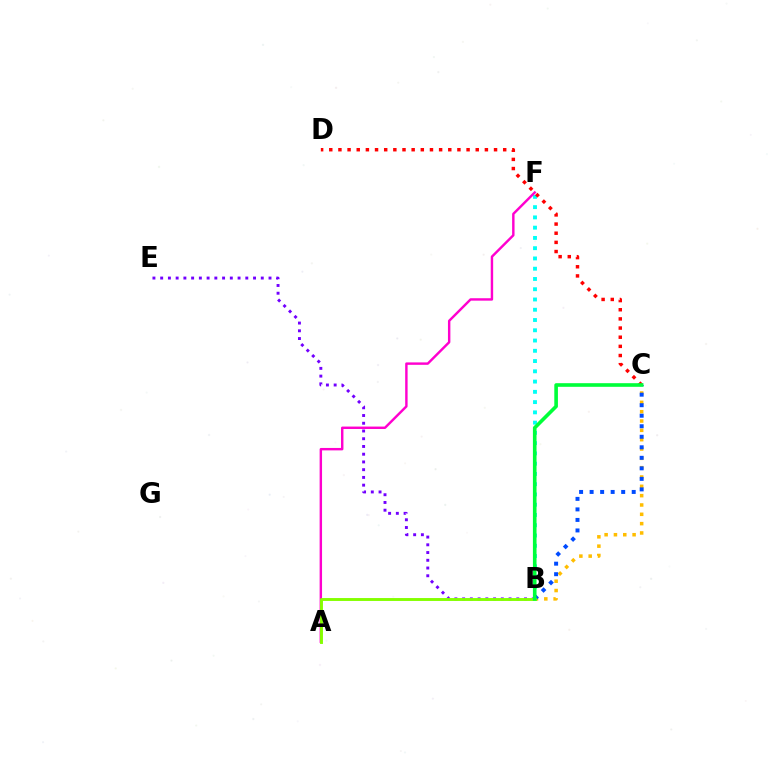{('B', 'F'): [{'color': '#00fff6', 'line_style': 'dotted', 'thickness': 2.79}], ('A', 'F'): [{'color': '#ff00cf', 'line_style': 'solid', 'thickness': 1.75}], ('C', 'D'): [{'color': '#ff0000', 'line_style': 'dotted', 'thickness': 2.49}], ('B', 'C'): [{'color': '#ffbd00', 'line_style': 'dotted', 'thickness': 2.53}, {'color': '#004bff', 'line_style': 'dotted', 'thickness': 2.86}, {'color': '#00ff39', 'line_style': 'solid', 'thickness': 2.61}], ('B', 'E'): [{'color': '#7200ff', 'line_style': 'dotted', 'thickness': 2.1}], ('A', 'B'): [{'color': '#84ff00', 'line_style': 'solid', 'thickness': 2.09}]}